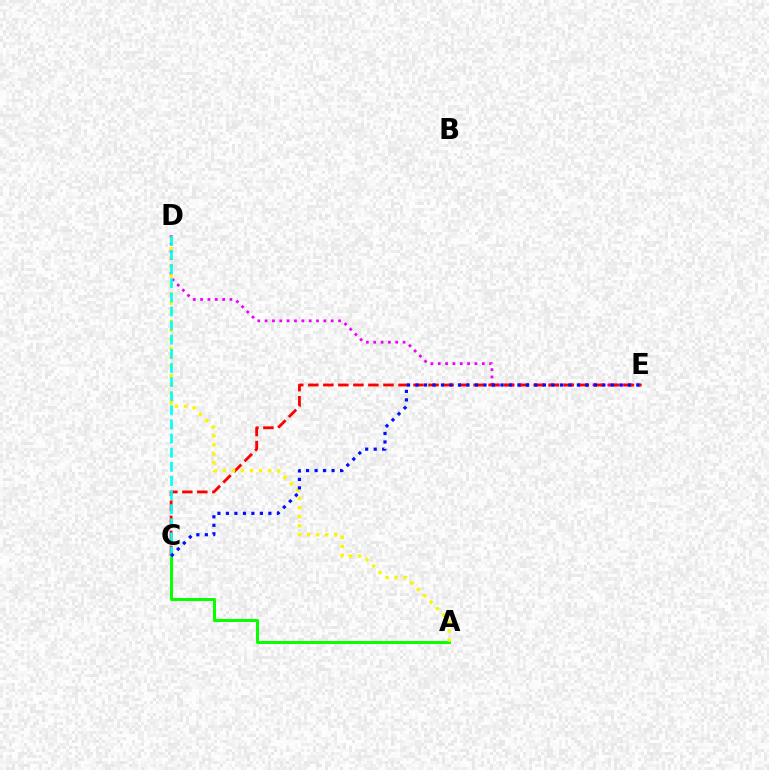{('D', 'E'): [{'color': '#ee00ff', 'line_style': 'dotted', 'thickness': 1.99}], ('C', 'E'): [{'color': '#ff0000', 'line_style': 'dashed', 'thickness': 2.04}, {'color': '#0010ff', 'line_style': 'dotted', 'thickness': 2.31}], ('A', 'C'): [{'color': '#08ff00', 'line_style': 'solid', 'thickness': 2.15}], ('A', 'D'): [{'color': '#fcf500', 'line_style': 'dotted', 'thickness': 2.46}], ('C', 'D'): [{'color': '#00fff6', 'line_style': 'dashed', 'thickness': 1.92}]}